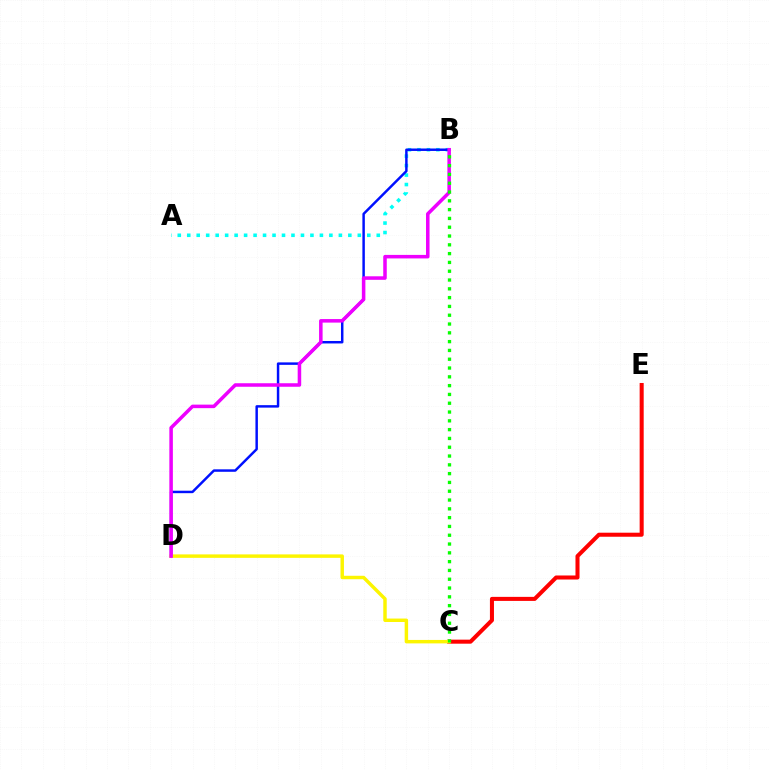{('A', 'B'): [{'color': '#00fff6', 'line_style': 'dotted', 'thickness': 2.57}], ('C', 'E'): [{'color': '#ff0000', 'line_style': 'solid', 'thickness': 2.91}], ('B', 'D'): [{'color': '#0010ff', 'line_style': 'solid', 'thickness': 1.78}, {'color': '#ee00ff', 'line_style': 'solid', 'thickness': 2.54}], ('C', 'D'): [{'color': '#fcf500', 'line_style': 'solid', 'thickness': 2.48}], ('B', 'C'): [{'color': '#08ff00', 'line_style': 'dotted', 'thickness': 2.39}]}